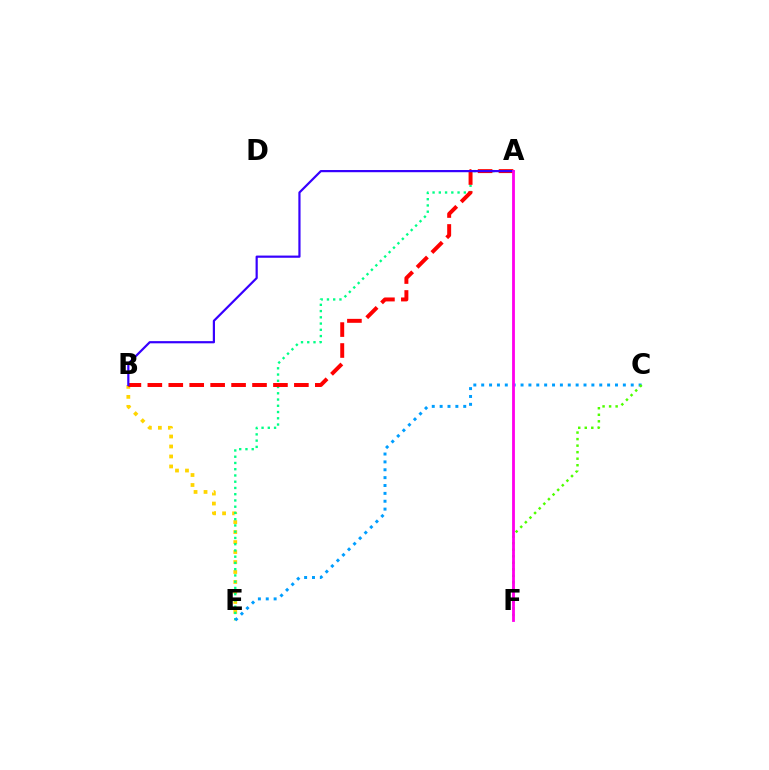{('B', 'E'): [{'color': '#ffd500', 'line_style': 'dotted', 'thickness': 2.71}], ('A', 'E'): [{'color': '#00ff86', 'line_style': 'dotted', 'thickness': 1.7}], ('A', 'B'): [{'color': '#ff0000', 'line_style': 'dashed', 'thickness': 2.84}, {'color': '#3700ff', 'line_style': 'solid', 'thickness': 1.58}], ('C', 'E'): [{'color': '#009eff', 'line_style': 'dotted', 'thickness': 2.14}], ('C', 'F'): [{'color': '#4fff00', 'line_style': 'dotted', 'thickness': 1.77}], ('A', 'F'): [{'color': '#ff00ed', 'line_style': 'solid', 'thickness': 2.02}]}